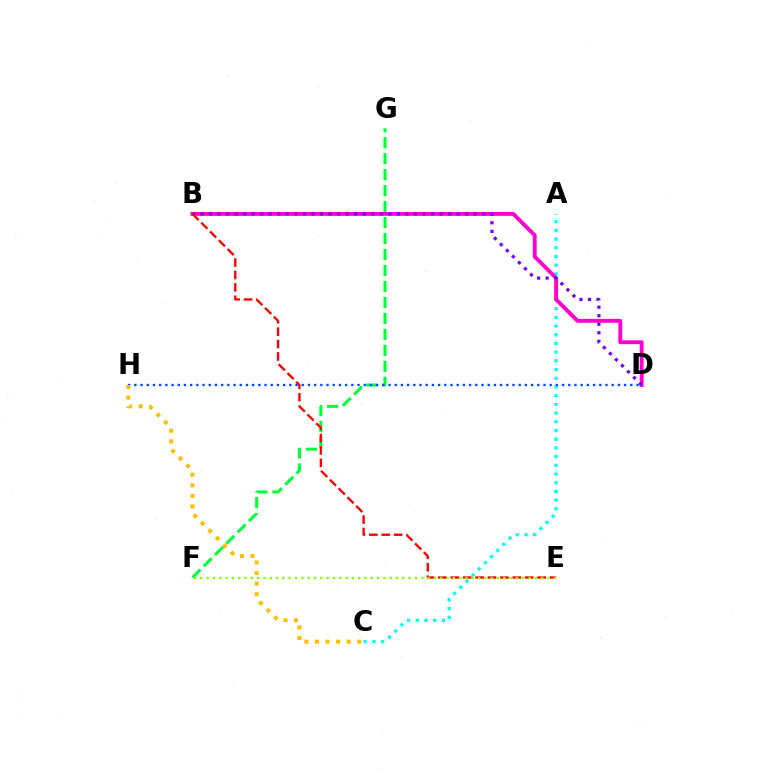{('F', 'G'): [{'color': '#00ff39', 'line_style': 'dashed', 'thickness': 2.17}], ('A', 'C'): [{'color': '#00fff6', 'line_style': 'dotted', 'thickness': 2.36}], ('B', 'D'): [{'color': '#ff00cf', 'line_style': 'solid', 'thickness': 2.79}, {'color': '#7200ff', 'line_style': 'dotted', 'thickness': 2.32}], ('D', 'H'): [{'color': '#004bff', 'line_style': 'dotted', 'thickness': 1.68}], ('B', 'E'): [{'color': '#ff0000', 'line_style': 'dashed', 'thickness': 1.69}], ('E', 'F'): [{'color': '#84ff00', 'line_style': 'dotted', 'thickness': 1.71}], ('C', 'H'): [{'color': '#ffbd00', 'line_style': 'dotted', 'thickness': 2.87}]}